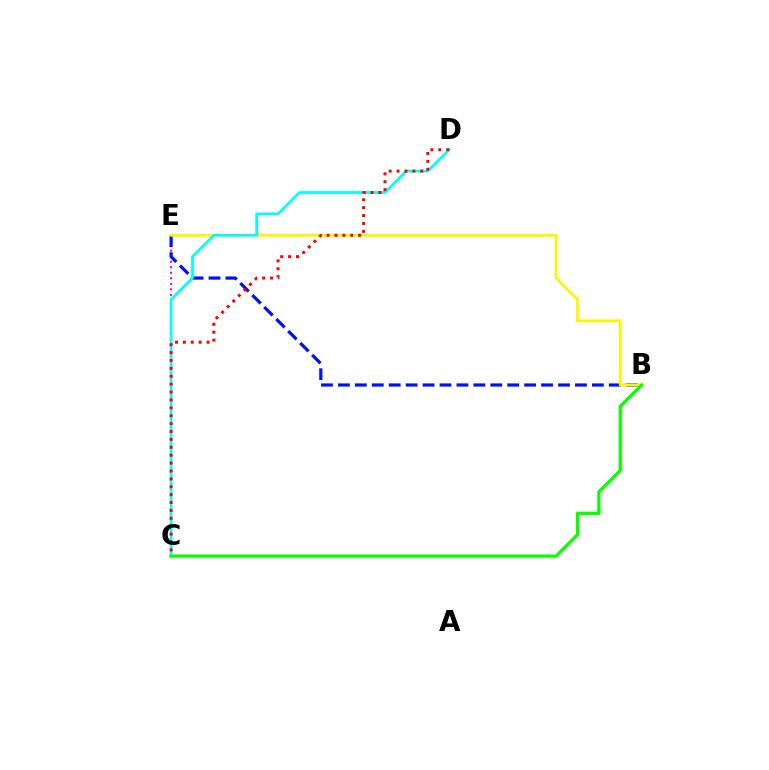{('C', 'E'): [{'color': '#ee00ff', 'line_style': 'dotted', 'thickness': 1.5}], ('B', 'E'): [{'color': '#0010ff', 'line_style': 'dashed', 'thickness': 2.3}, {'color': '#fcf500', 'line_style': 'solid', 'thickness': 1.99}], ('C', 'D'): [{'color': '#00fff6', 'line_style': 'solid', 'thickness': 1.95}, {'color': '#ff0000', 'line_style': 'dotted', 'thickness': 2.14}], ('B', 'C'): [{'color': '#08ff00', 'line_style': 'solid', 'thickness': 2.33}]}